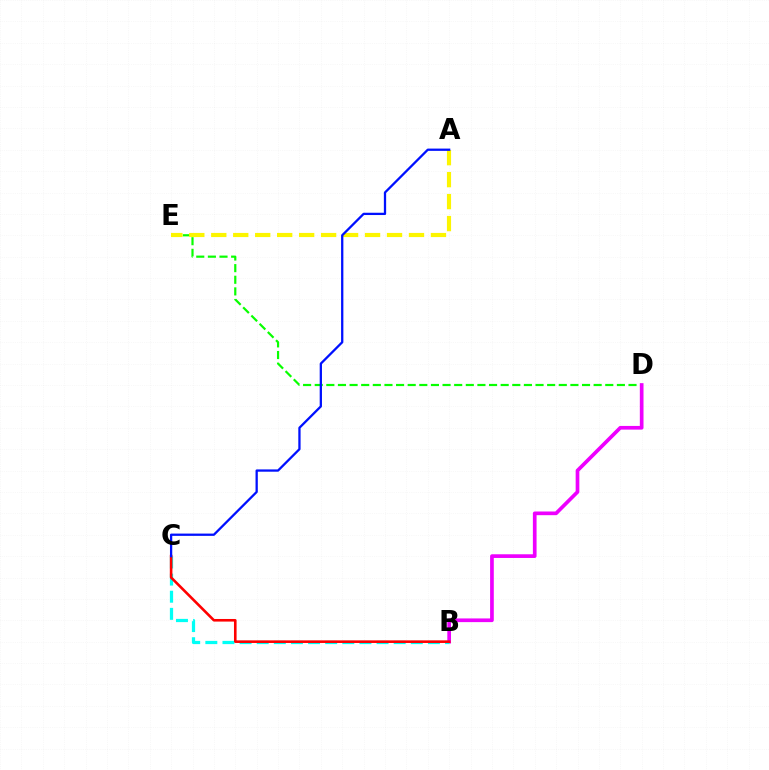{('D', 'E'): [{'color': '#08ff00', 'line_style': 'dashed', 'thickness': 1.58}], ('A', 'E'): [{'color': '#fcf500', 'line_style': 'dashed', 'thickness': 2.98}], ('B', 'D'): [{'color': '#ee00ff', 'line_style': 'solid', 'thickness': 2.65}], ('B', 'C'): [{'color': '#00fff6', 'line_style': 'dashed', 'thickness': 2.33}, {'color': '#ff0000', 'line_style': 'solid', 'thickness': 1.88}], ('A', 'C'): [{'color': '#0010ff', 'line_style': 'solid', 'thickness': 1.64}]}